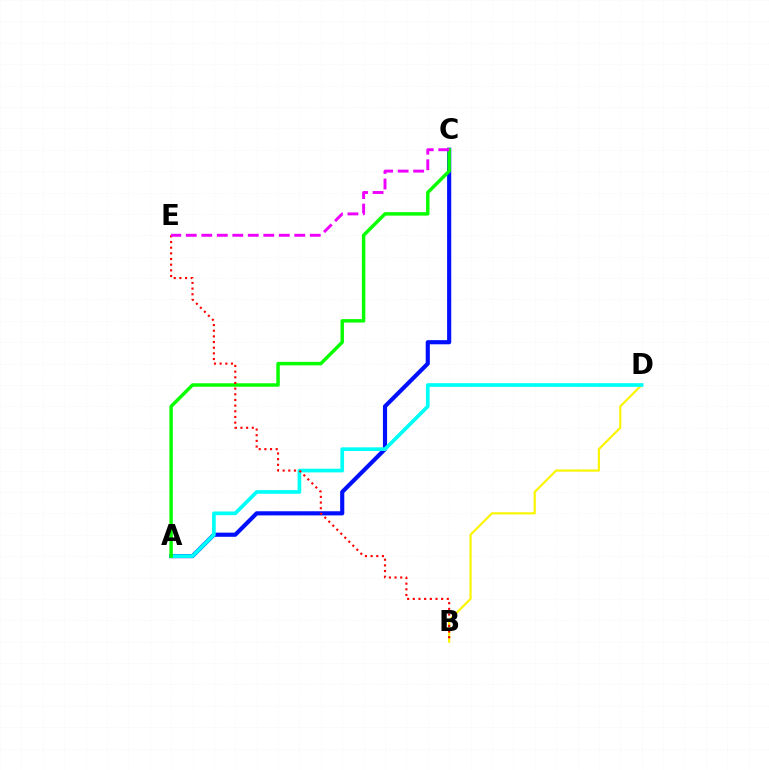{('A', 'C'): [{'color': '#0010ff', 'line_style': 'solid', 'thickness': 2.98}, {'color': '#08ff00', 'line_style': 'solid', 'thickness': 2.48}], ('B', 'D'): [{'color': '#fcf500', 'line_style': 'solid', 'thickness': 1.56}], ('A', 'D'): [{'color': '#00fff6', 'line_style': 'solid', 'thickness': 2.65}], ('B', 'E'): [{'color': '#ff0000', 'line_style': 'dotted', 'thickness': 1.54}], ('C', 'E'): [{'color': '#ee00ff', 'line_style': 'dashed', 'thickness': 2.11}]}